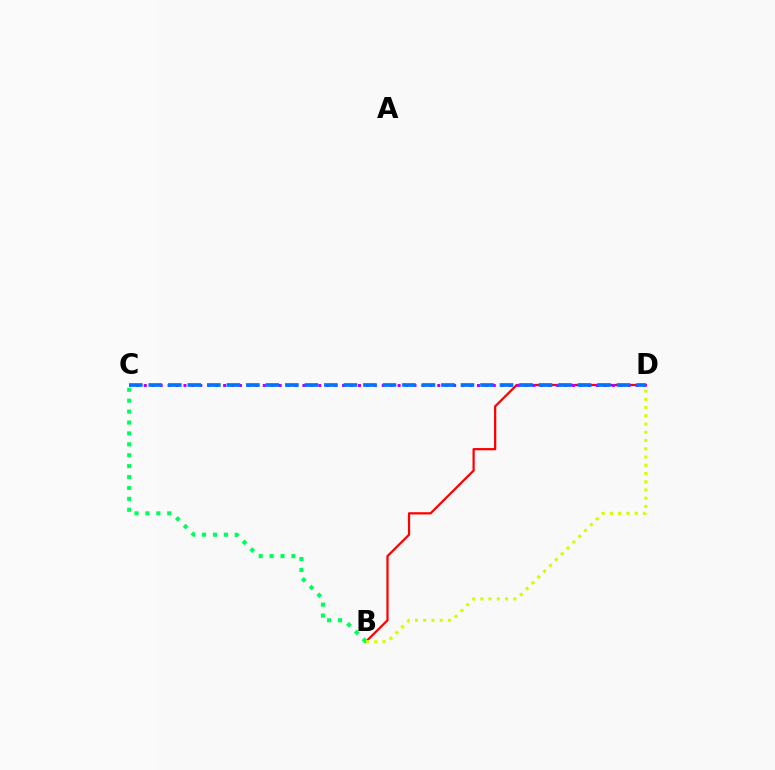{('B', 'D'): [{'color': '#ff0000', 'line_style': 'solid', 'thickness': 1.61}, {'color': '#d1ff00', 'line_style': 'dotted', 'thickness': 2.24}], ('B', 'C'): [{'color': '#00ff5c', 'line_style': 'dotted', 'thickness': 2.96}], ('C', 'D'): [{'color': '#b900ff', 'line_style': 'dotted', 'thickness': 2.16}, {'color': '#0074ff', 'line_style': 'dashed', 'thickness': 2.65}]}